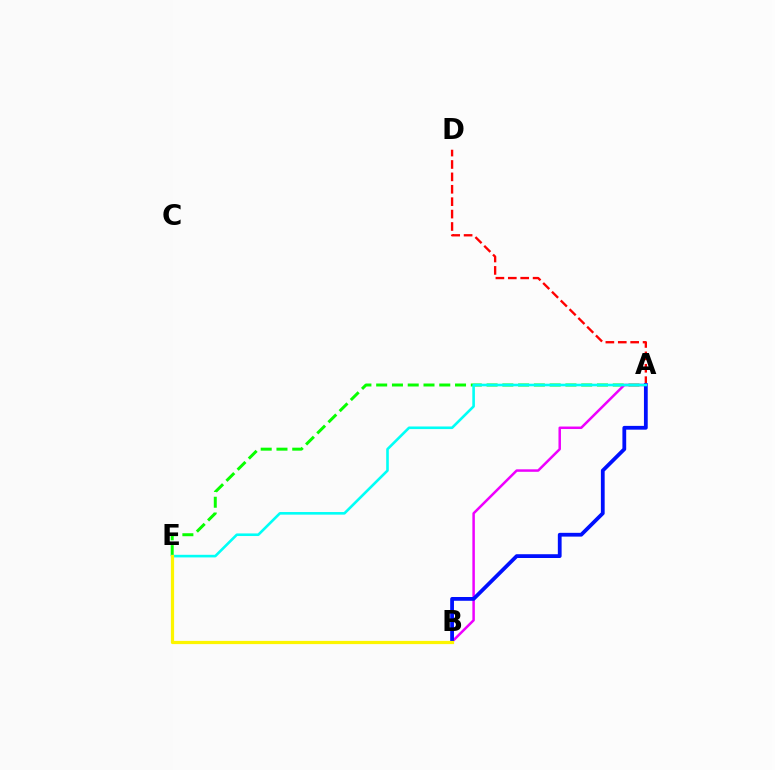{('A', 'E'): [{'color': '#08ff00', 'line_style': 'dashed', 'thickness': 2.14}, {'color': '#00fff6', 'line_style': 'solid', 'thickness': 1.88}], ('A', 'B'): [{'color': '#ee00ff', 'line_style': 'solid', 'thickness': 1.8}, {'color': '#0010ff', 'line_style': 'solid', 'thickness': 2.72}], ('A', 'D'): [{'color': '#ff0000', 'line_style': 'dashed', 'thickness': 1.68}], ('B', 'E'): [{'color': '#fcf500', 'line_style': 'solid', 'thickness': 2.32}]}